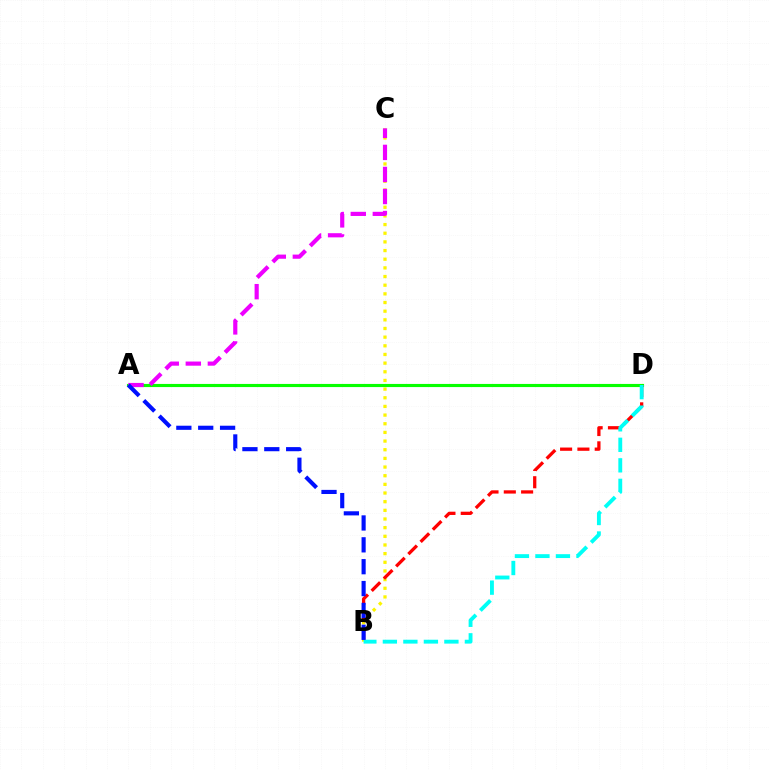{('B', 'C'): [{'color': '#fcf500', 'line_style': 'dotted', 'thickness': 2.35}], ('A', 'D'): [{'color': '#08ff00', 'line_style': 'solid', 'thickness': 2.26}], ('B', 'D'): [{'color': '#ff0000', 'line_style': 'dashed', 'thickness': 2.35}, {'color': '#00fff6', 'line_style': 'dashed', 'thickness': 2.79}], ('A', 'C'): [{'color': '#ee00ff', 'line_style': 'dashed', 'thickness': 3.0}], ('A', 'B'): [{'color': '#0010ff', 'line_style': 'dashed', 'thickness': 2.97}]}